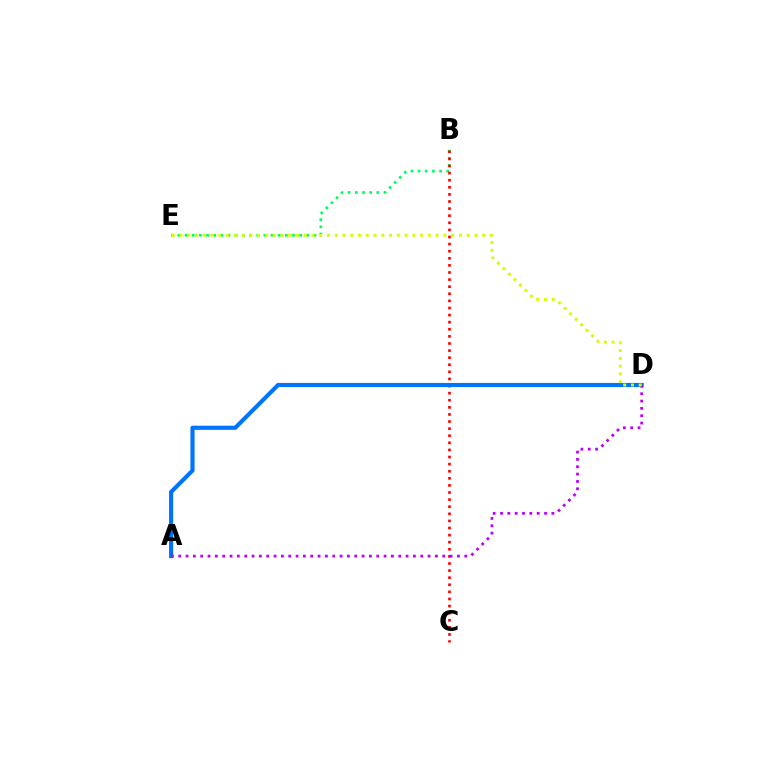{('B', 'E'): [{'color': '#00ff5c', 'line_style': 'dotted', 'thickness': 1.95}], ('B', 'C'): [{'color': '#ff0000', 'line_style': 'dotted', 'thickness': 1.93}], ('A', 'D'): [{'color': '#0074ff', 'line_style': 'solid', 'thickness': 2.98}, {'color': '#b900ff', 'line_style': 'dotted', 'thickness': 1.99}], ('D', 'E'): [{'color': '#d1ff00', 'line_style': 'dotted', 'thickness': 2.11}]}